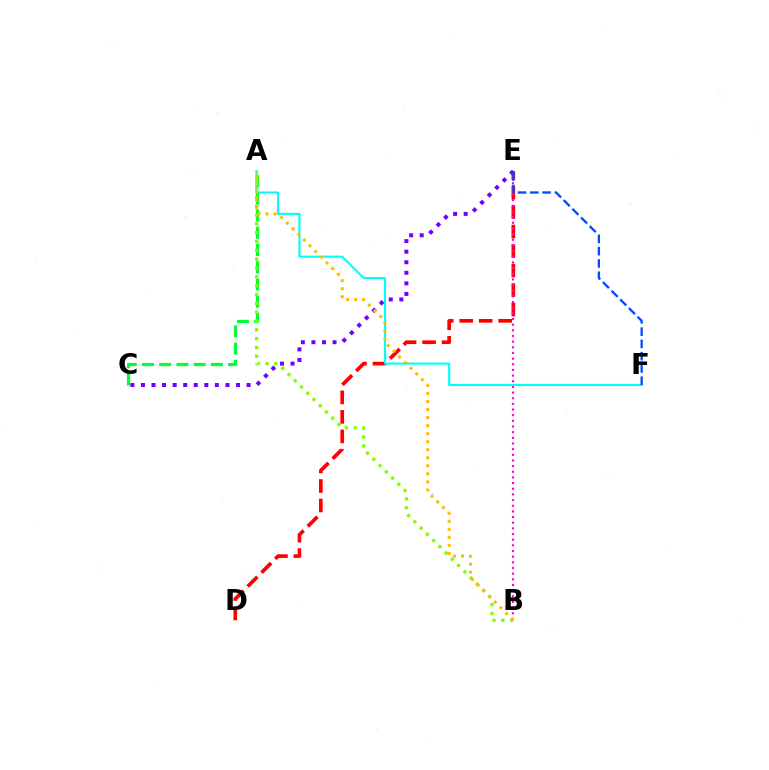{('D', 'E'): [{'color': '#ff0000', 'line_style': 'dashed', 'thickness': 2.65}], ('B', 'E'): [{'color': '#ff00cf', 'line_style': 'dotted', 'thickness': 1.54}], ('A', 'C'): [{'color': '#00ff39', 'line_style': 'dashed', 'thickness': 2.34}], ('A', 'F'): [{'color': '#00fff6', 'line_style': 'solid', 'thickness': 1.52}], ('A', 'B'): [{'color': '#84ff00', 'line_style': 'dotted', 'thickness': 2.4}, {'color': '#ffbd00', 'line_style': 'dotted', 'thickness': 2.18}], ('C', 'E'): [{'color': '#7200ff', 'line_style': 'dotted', 'thickness': 2.87}], ('E', 'F'): [{'color': '#004bff', 'line_style': 'dashed', 'thickness': 1.67}]}